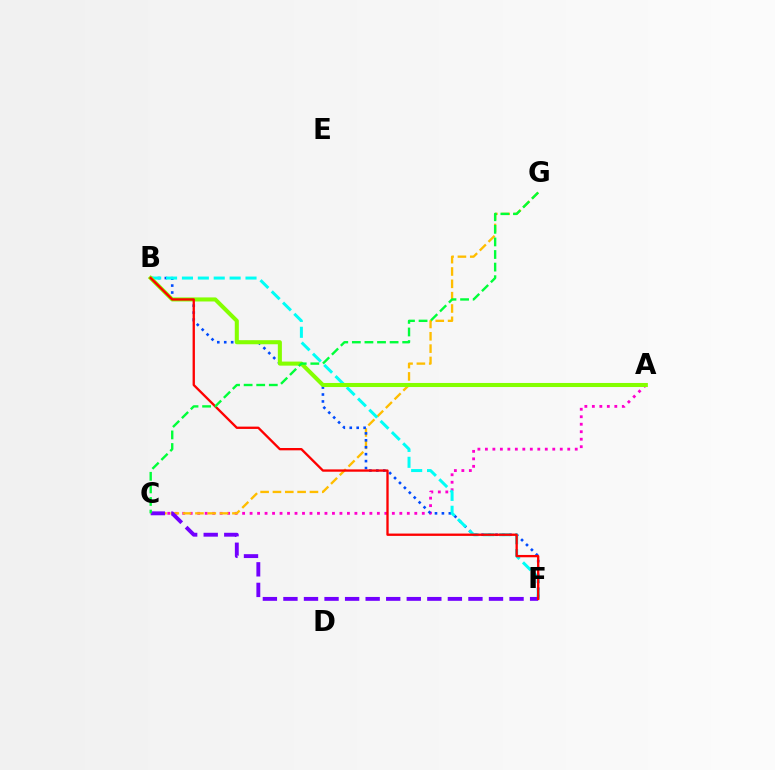{('A', 'C'): [{'color': '#ff00cf', 'line_style': 'dotted', 'thickness': 2.03}], ('C', 'G'): [{'color': '#ffbd00', 'line_style': 'dashed', 'thickness': 1.68}, {'color': '#00ff39', 'line_style': 'dashed', 'thickness': 1.71}], ('B', 'F'): [{'color': '#004bff', 'line_style': 'dotted', 'thickness': 1.88}, {'color': '#00fff6', 'line_style': 'dashed', 'thickness': 2.16}, {'color': '#ff0000', 'line_style': 'solid', 'thickness': 1.67}], ('C', 'F'): [{'color': '#7200ff', 'line_style': 'dashed', 'thickness': 2.79}], ('A', 'B'): [{'color': '#84ff00', 'line_style': 'solid', 'thickness': 2.92}]}